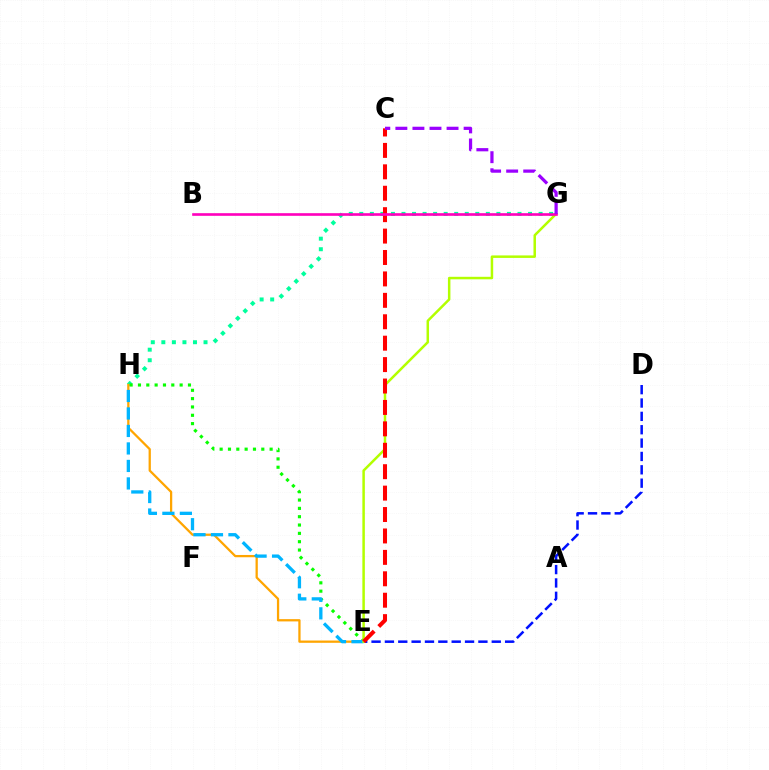{('G', 'H'): [{'color': '#00ff9d', 'line_style': 'dotted', 'thickness': 2.87}], ('D', 'E'): [{'color': '#0010ff', 'line_style': 'dashed', 'thickness': 1.81}], ('E', 'H'): [{'color': '#08ff00', 'line_style': 'dotted', 'thickness': 2.26}, {'color': '#ffa500', 'line_style': 'solid', 'thickness': 1.63}, {'color': '#00b5ff', 'line_style': 'dashed', 'thickness': 2.38}], ('E', 'G'): [{'color': '#b3ff00', 'line_style': 'solid', 'thickness': 1.8}], ('C', 'E'): [{'color': '#ff0000', 'line_style': 'dashed', 'thickness': 2.91}], ('B', 'G'): [{'color': '#ff00bd', 'line_style': 'solid', 'thickness': 1.9}], ('C', 'G'): [{'color': '#9b00ff', 'line_style': 'dashed', 'thickness': 2.32}]}